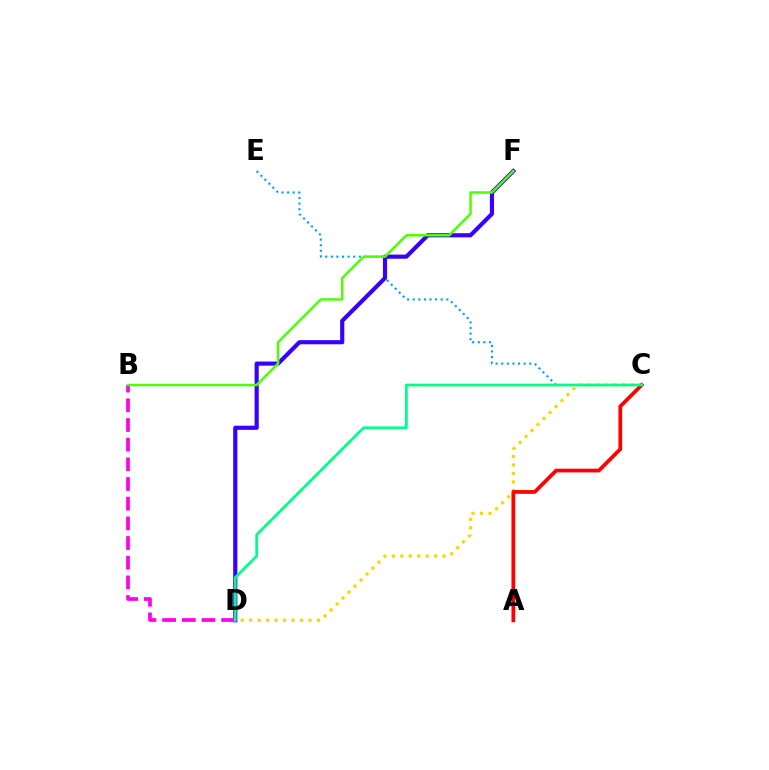{('C', 'E'): [{'color': '#009eff', 'line_style': 'dotted', 'thickness': 1.52}], ('C', 'D'): [{'color': '#ffd500', 'line_style': 'dotted', 'thickness': 2.3}, {'color': '#00ff86', 'line_style': 'solid', 'thickness': 1.97}], ('D', 'F'): [{'color': '#3700ff', 'line_style': 'solid', 'thickness': 2.98}], ('B', 'D'): [{'color': '#ff00ed', 'line_style': 'dashed', 'thickness': 2.67}], ('A', 'C'): [{'color': '#ff0000', 'line_style': 'solid', 'thickness': 2.69}], ('B', 'F'): [{'color': '#4fff00', 'line_style': 'solid', 'thickness': 1.8}]}